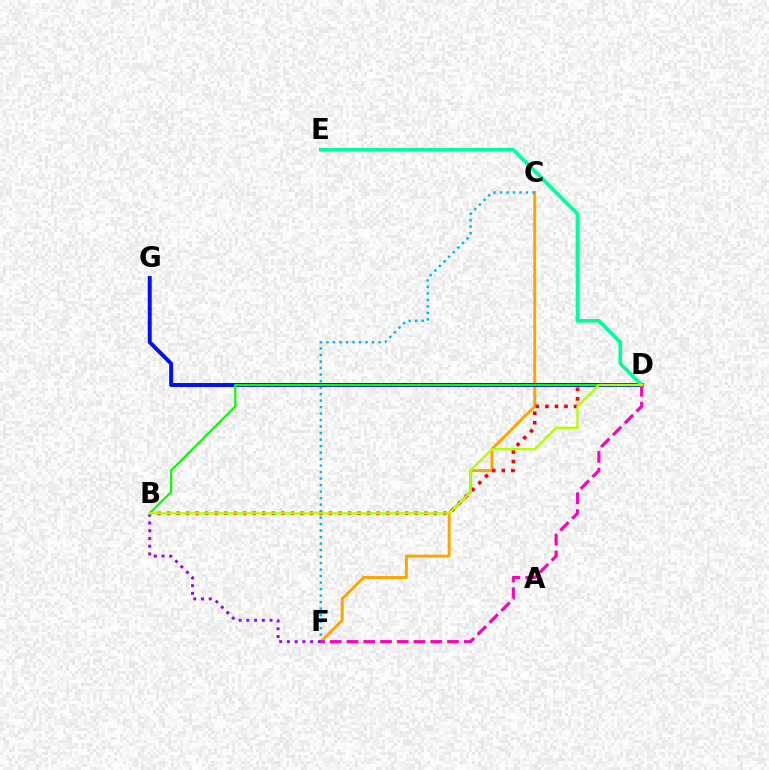{('C', 'F'): [{'color': '#ffa500', 'line_style': 'solid', 'thickness': 2.14}, {'color': '#00b5ff', 'line_style': 'dotted', 'thickness': 1.77}], ('B', 'D'): [{'color': '#ff0000', 'line_style': 'dotted', 'thickness': 2.59}, {'color': '#08ff00', 'line_style': 'solid', 'thickness': 1.59}, {'color': '#b3ff00', 'line_style': 'solid', 'thickness': 1.67}], ('D', 'G'): [{'color': '#0010ff', 'line_style': 'solid', 'thickness': 2.86}], ('B', 'F'): [{'color': '#9b00ff', 'line_style': 'dotted', 'thickness': 2.1}], ('D', 'E'): [{'color': '#00ff9d', 'line_style': 'solid', 'thickness': 2.64}], ('D', 'F'): [{'color': '#ff00bd', 'line_style': 'dashed', 'thickness': 2.28}]}